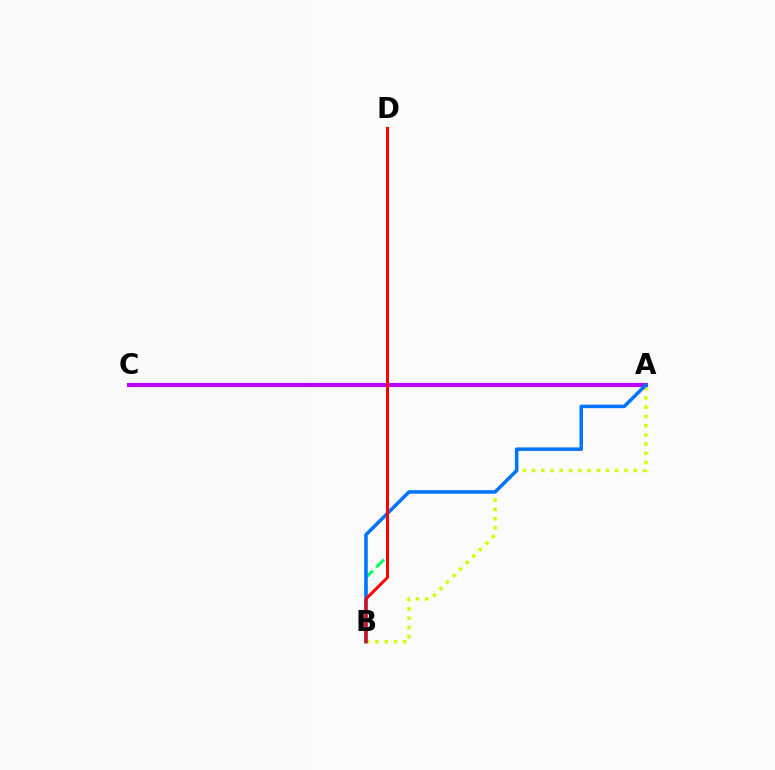{('B', 'D'): [{'color': '#00ff5c', 'line_style': 'dashed', 'thickness': 2.14}, {'color': '#ff0000', 'line_style': 'solid', 'thickness': 2.15}], ('A', 'C'): [{'color': '#b900ff', 'line_style': 'solid', 'thickness': 2.96}], ('A', 'B'): [{'color': '#d1ff00', 'line_style': 'dotted', 'thickness': 2.51}, {'color': '#0074ff', 'line_style': 'solid', 'thickness': 2.54}]}